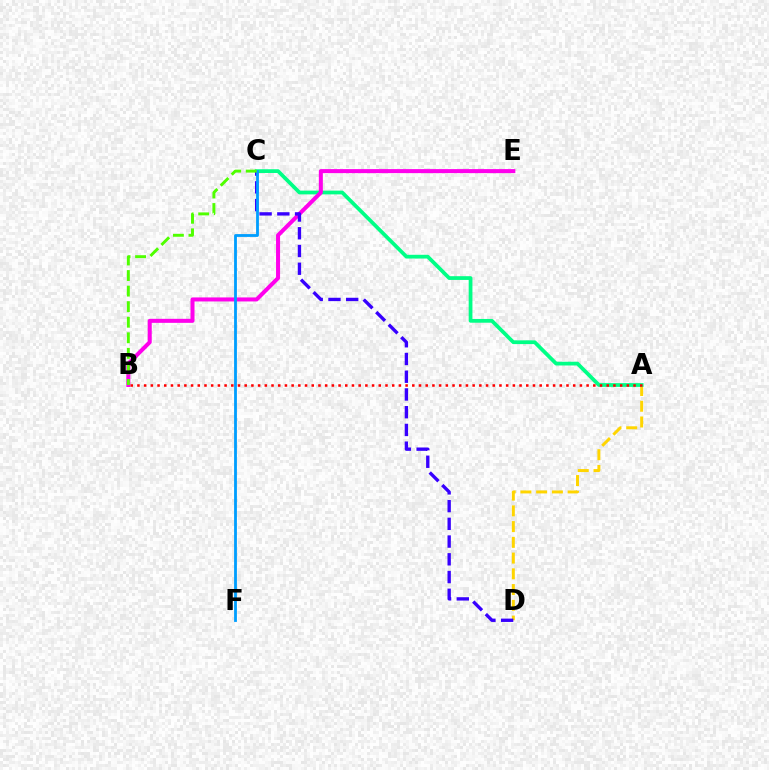{('A', 'D'): [{'color': '#ffd500', 'line_style': 'dashed', 'thickness': 2.14}], ('A', 'C'): [{'color': '#00ff86', 'line_style': 'solid', 'thickness': 2.7}], ('B', 'E'): [{'color': '#ff00ed', 'line_style': 'solid', 'thickness': 2.9}], ('C', 'D'): [{'color': '#3700ff', 'line_style': 'dashed', 'thickness': 2.41}], ('C', 'F'): [{'color': '#009eff', 'line_style': 'solid', 'thickness': 2.02}], ('B', 'C'): [{'color': '#4fff00', 'line_style': 'dashed', 'thickness': 2.11}], ('A', 'B'): [{'color': '#ff0000', 'line_style': 'dotted', 'thickness': 1.82}]}